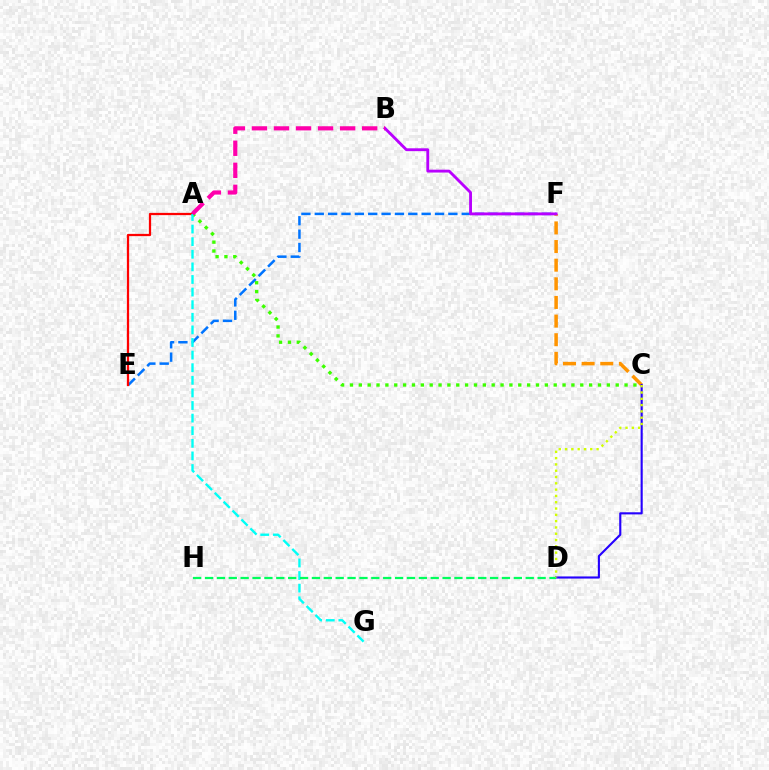{('E', 'F'): [{'color': '#0074ff', 'line_style': 'dashed', 'thickness': 1.81}], ('A', 'C'): [{'color': '#3dff00', 'line_style': 'dotted', 'thickness': 2.41}], ('C', 'F'): [{'color': '#ff9400', 'line_style': 'dashed', 'thickness': 2.53}], ('A', 'E'): [{'color': '#ff0000', 'line_style': 'solid', 'thickness': 1.62}], ('C', 'D'): [{'color': '#2500ff', 'line_style': 'solid', 'thickness': 1.53}, {'color': '#d1ff00', 'line_style': 'dotted', 'thickness': 1.71}], ('A', 'G'): [{'color': '#00fff6', 'line_style': 'dashed', 'thickness': 1.71}], ('D', 'H'): [{'color': '#00ff5c', 'line_style': 'dashed', 'thickness': 1.61}], ('B', 'F'): [{'color': '#b900ff', 'line_style': 'solid', 'thickness': 2.05}], ('A', 'B'): [{'color': '#ff00ac', 'line_style': 'dashed', 'thickness': 2.99}]}